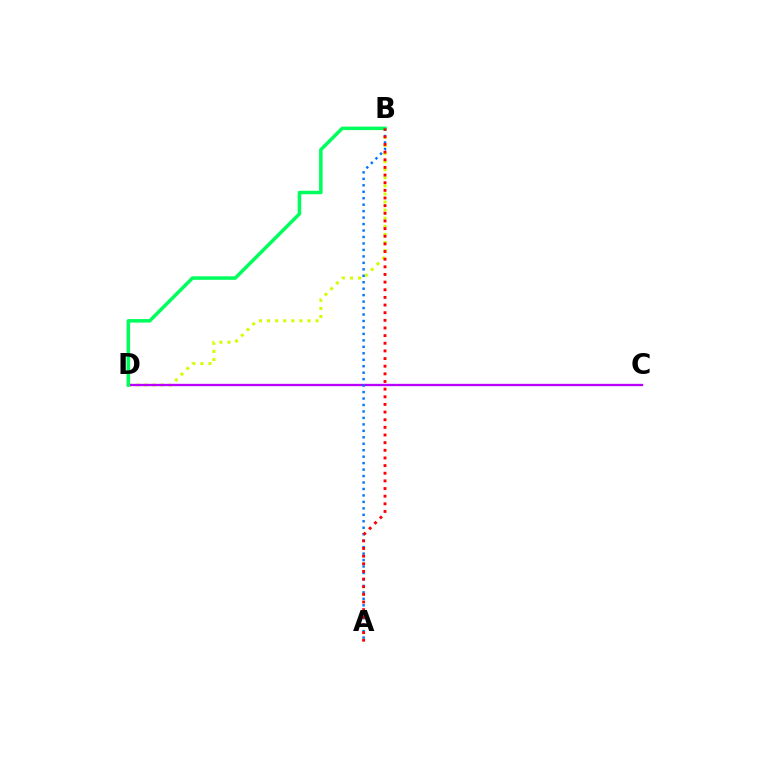{('B', 'D'): [{'color': '#d1ff00', 'line_style': 'dotted', 'thickness': 2.2}, {'color': '#00ff5c', 'line_style': 'solid', 'thickness': 2.53}], ('C', 'D'): [{'color': '#b900ff', 'line_style': 'solid', 'thickness': 1.68}], ('A', 'B'): [{'color': '#0074ff', 'line_style': 'dotted', 'thickness': 1.76}, {'color': '#ff0000', 'line_style': 'dotted', 'thickness': 2.08}]}